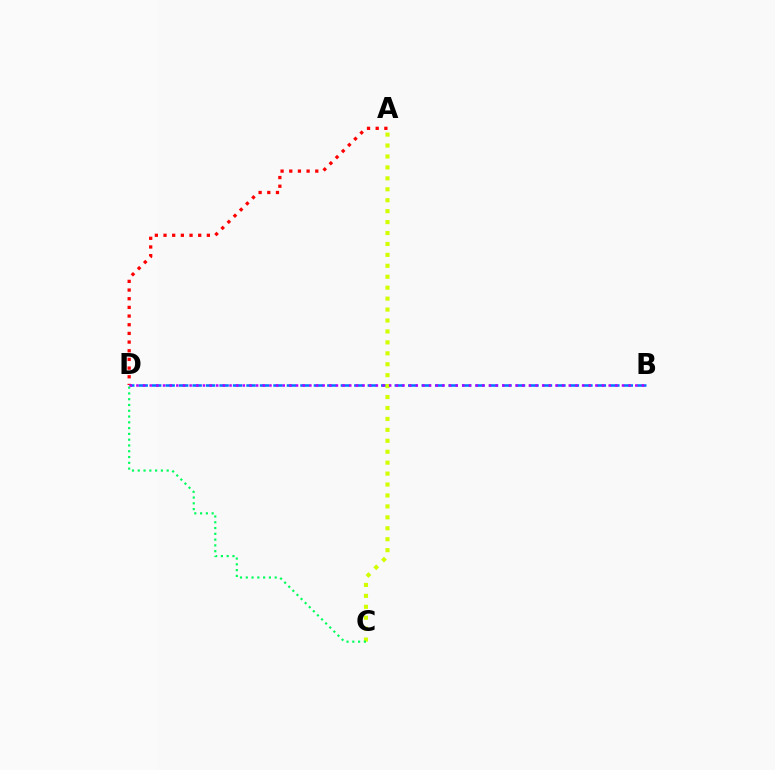{('B', 'D'): [{'color': '#0074ff', 'line_style': 'dashed', 'thickness': 1.83}, {'color': '#b900ff', 'line_style': 'dotted', 'thickness': 1.81}], ('A', 'C'): [{'color': '#d1ff00', 'line_style': 'dotted', 'thickness': 2.97}], ('A', 'D'): [{'color': '#ff0000', 'line_style': 'dotted', 'thickness': 2.36}], ('C', 'D'): [{'color': '#00ff5c', 'line_style': 'dotted', 'thickness': 1.57}]}